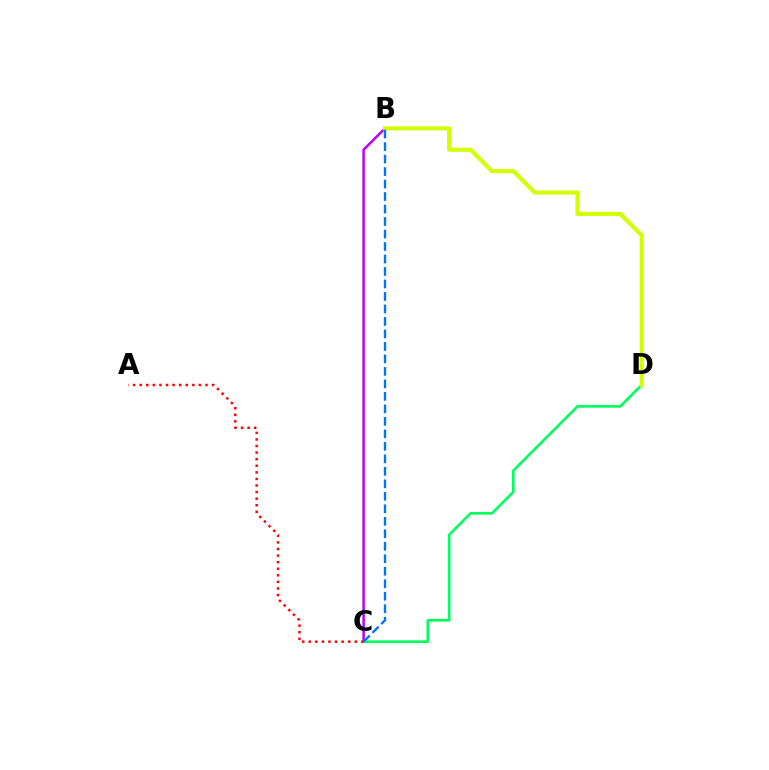{('B', 'C'): [{'color': '#b900ff', 'line_style': 'solid', 'thickness': 1.79}, {'color': '#0074ff', 'line_style': 'dashed', 'thickness': 1.7}], ('C', 'D'): [{'color': '#00ff5c', 'line_style': 'solid', 'thickness': 1.89}], ('A', 'C'): [{'color': '#ff0000', 'line_style': 'dotted', 'thickness': 1.79}], ('B', 'D'): [{'color': '#d1ff00', 'line_style': 'solid', 'thickness': 2.97}]}